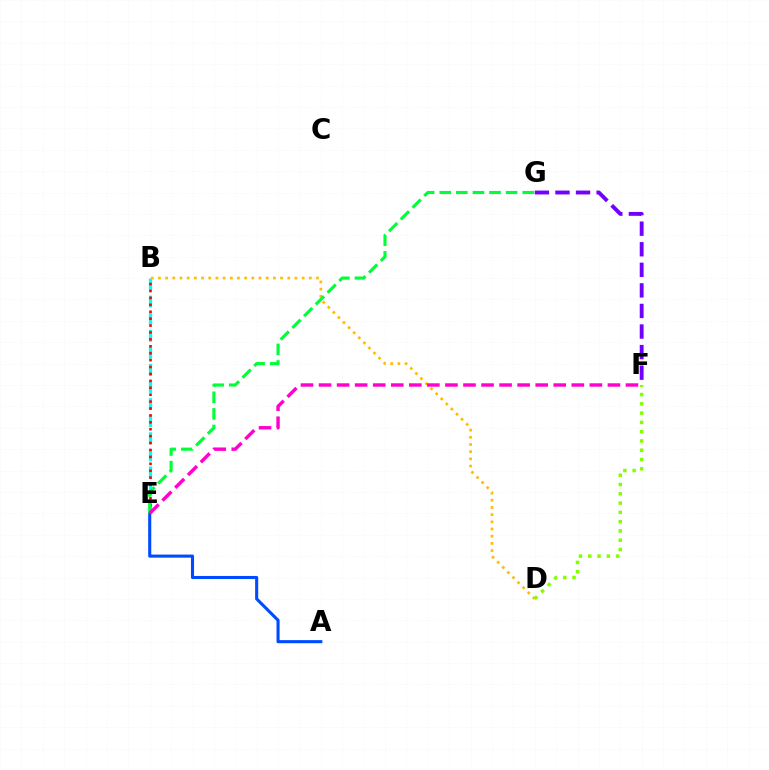{('B', 'E'): [{'color': '#00fff6', 'line_style': 'dashed', 'thickness': 2.32}, {'color': '#ff0000', 'line_style': 'dotted', 'thickness': 1.88}], ('F', 'G'): [{'color': '#7200ff', 'line_style': 'dashed', 'thickness': 2.79}], ('A', 'E'): [{'color': '#004bff', 'line_style': 'solid', 'thickness': 2.22}], ('B', 'D'): [{'color': '#ffbd00', 'line_style': 'dotted', 'thickness': 1.95}], ('D', 'F'): [{'color': '#84ff00', 'line_style': 'dotted', 'thickness': 2.52}], ('E', 'G'): [{'color': '#00ff39', 'line_style': 'dashed', 'thickness': 2.25}], ('E', 'F'): [{'color': '#ff00cf', 'line_style': 'dashed', 'thickness': 2.45}]}